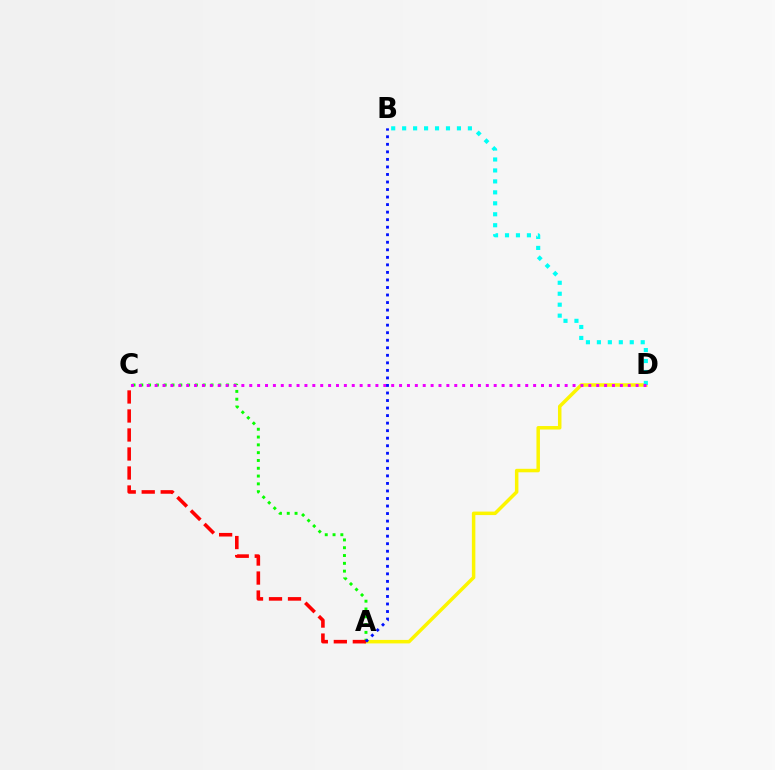{('A', 'D'): [{'color': '#fcf500', 'line_style': 'solid', 'thickness': 2.51}], ('A', 'C'): [{'color': '#08ff00', 'line_style': 'dotted', 'thickness': 2.12}, {'color': '#ff0000', 'line_style': 'dashed', 'thickness': 2.58}], ('B', 'D'): [{'color': '#00fff6', 'line_style': 'dotted', 'thickness': 2.98}], ('C', 'D'): [{'color': '#ee00ff', 'line_style': 'dotted', 'thickness': 2.14}], ('A', 'B'): [{'color': '#0010ff', 'line_style': 'dotted', 'thickness': 2.05}]}